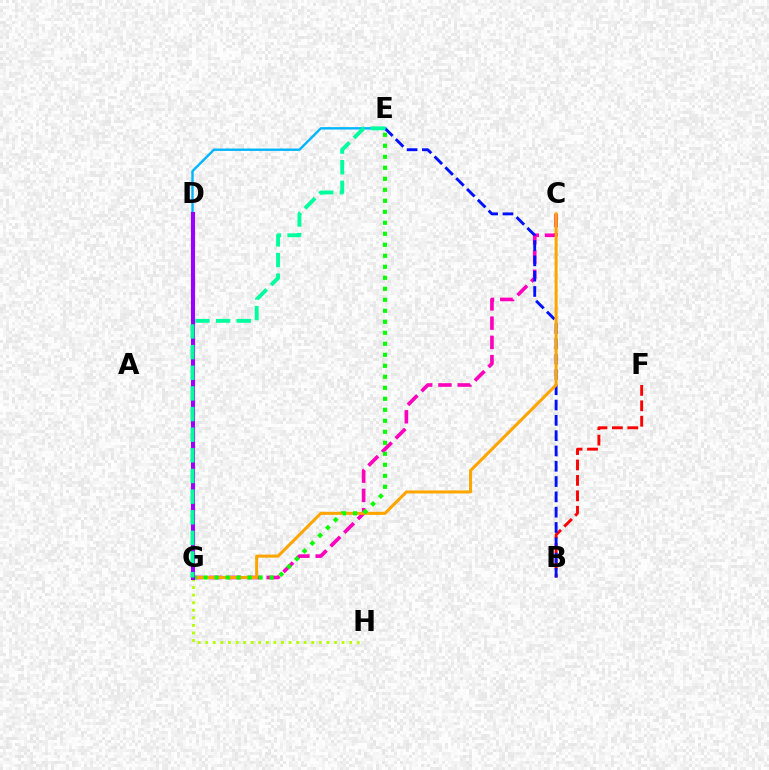{('C', 'G'): [{'color': '#ff00bd', 'line_style': 'dashed', 'thickness': 2.62}, {'color': '#ffa500', 'line_style': 'solid', 'thickness': 2.19}], ('B', 'F'): [{'color': '#ff0000', 'line_style': 'dashed', 'thickness': 2.09}], ('B', 'E'): [{'color': '#0010ff', 'line_style': 'dashed', 'thickness': 2.08}], ('G', 'H'): [{'color': '#b3ff00', 'line_style': 'dotted', 'thickness': 2.06}], ('E', 'G'): [{'color': '#08ff00', 'line_style': 'dotted', 'thickness': 2.99}, {'color': '#00ff9d', 'line_style': 'dashed', 'thickness': 2.8}], ('D', 'E'): [{'color': '#00b5ff', 'line_style': 'solid', 'thickness': 1.72}], ('D', 'G'): [{'color': '#9b00ff', 'line_style': 'solid', 'thickness': 2.96}]}